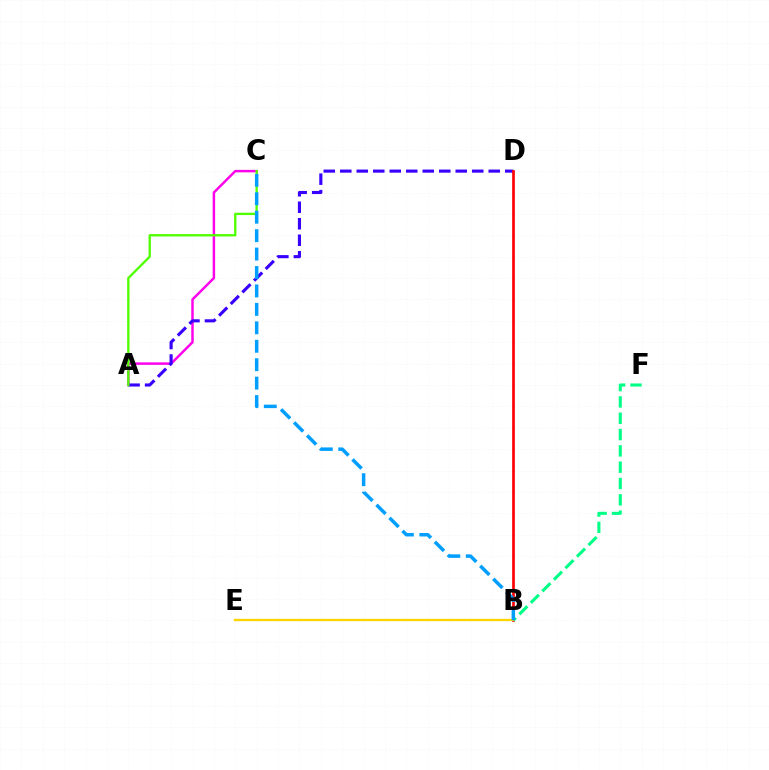{('A', 'C'): [{'color': '#ff00ed', 'line_style': 'solid', 'thickness': 1.78}, {'color': '#4fff00', 'line_style': 'solid', 'thickness': 1.68}], ('A', 'D'): [{'color': '#3700ff', 'line_style': 'dashed', 'thickness': 2.24}], ('B', 'D'): [{'color': '#ff0000', 'line_style': 'solid', 'thickness': 1.94}], ('B', 'F'): [{'color': '#00ff86', 'line_style': 'dashed', 'thickness': 2.22}], ('B', 'E'): [{'color': '#ffd500', 'line_style': 'solid', 'thickness': 1.68}], ('B', 'C'): [{'color': '#009eff', 'line_style': 'dashed', 'thickness': 2.5}]}